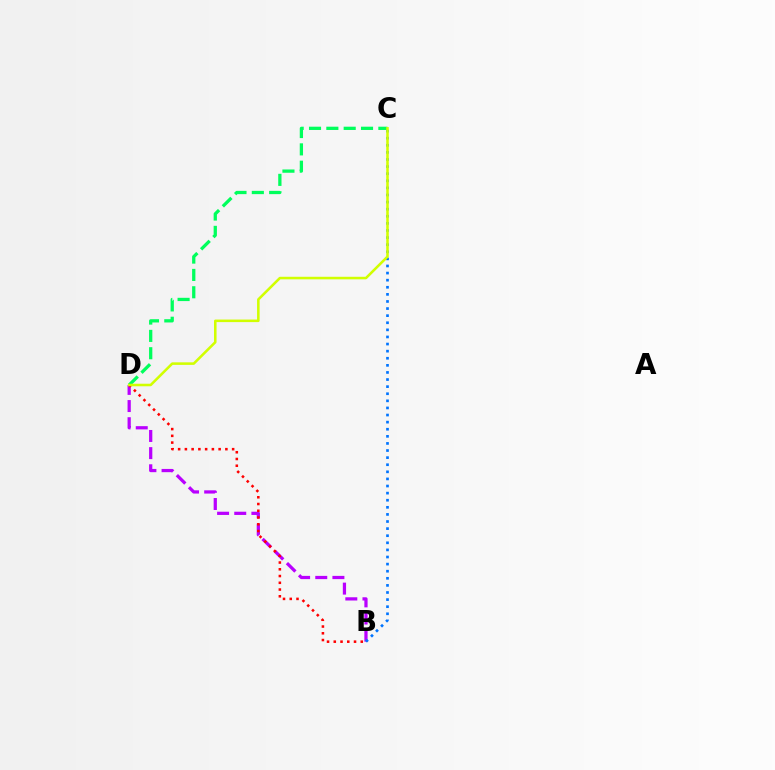{('C', 'D'): [{'color': '#00ff5c', 'line_style': 'dashed', 'thickness': 2.36}, {'color': '#d1ff00', 'line_style': 'solid', 'thickness': 1.84}], ('B', 'D'): [{'color': '#b900ff', 'line_style': 'dashed', 'thickness': 2.33}, {'color': '#ff0000', 'line_style': 'dotted', 'thickness': 1.83}], ('B', 'C'): [{'color': '#0074ff', 'line_style': 'dotted', 'thickness': 1.93}]}